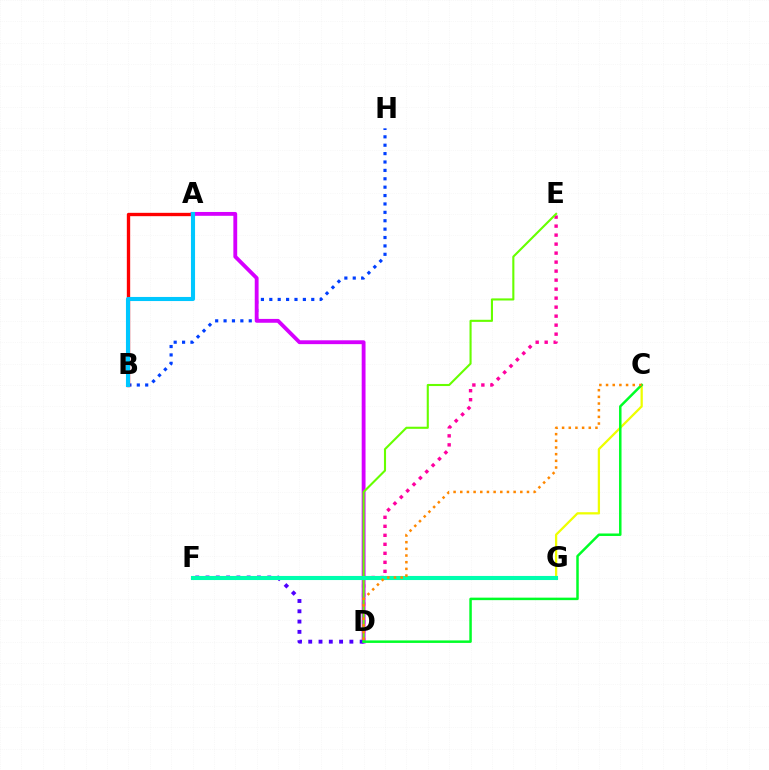{('B', 'H'): [{'color': '#003fff', 'line_style': 'dotted', 'thickness': 2.28}], ('C', 'G'): [{'color': '#eeff00', 'line_style': 'solid', 'thickness': 1.63}], ('D', 'E'): [{'color': '#ff00a0', 'line_style': 'dotted', 'thickness': 2.45}, {'color': '#66ff00', 'line_style': 'solid', 'thickness': 1.51}], ('A', 'B'): [{'color': '#ff0000', 'line_style': 'solid', 'thickness': 2.41}, {'color': '#00c7ff', 'line_style': 'solid', 'thickness': 2.95}], ('A', 'D'): [{'color': '#d600ff', 'line_style': 'solid', 'thickness': 2.76}], ('D', 'F'): [{'color': '#4f00ff', 'line_style': 'dotted', 'thickness': 2.8}], ('C', 'D'): [{'color': '#00ff27', 'line_style': 'solid', 'thickness': 1.8}, {'color': '#ff8800', 'line_style': 'dotted', 'thickness': 1.81}], ('F', 'G'): [{'color': '#00ffaf', 'line_style': 'solid', 'thickness': 2.95}]}